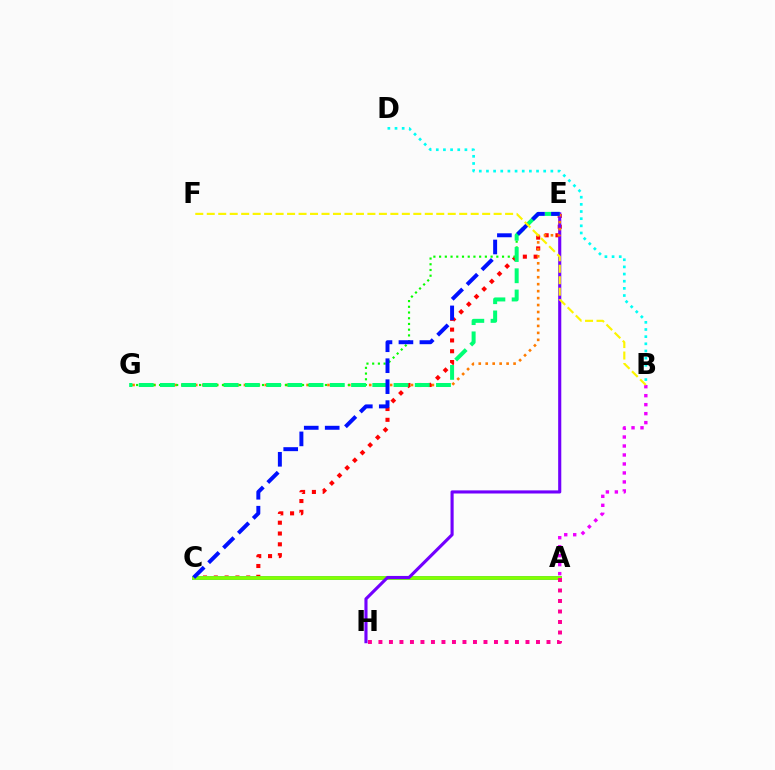{('C', 'E'): [{'color': '#ff0000', 'line_style': 'dotted', 'thickness': 2.93}, {'color': '#0010ff', 'line_style': 'dashed', 'thickness': 2.85}], ('A', 'C'): [{'color': '#008cff', 'line_style': 'solid', 'thickness': 2.77}, {'color': '#84ff00', 'line_style': 'solid', 'thickness': 2.7}], ('B', 'D'): [{'color': '#00fff6', 'line_style': 'dotted', 'thickness': 1.94}], ('E', 'H'): [{'color': '#7200ff', 'line_style': 'solid', 'thickness': 2.24}], ('E', 'G'): [{'color': '#ff7c00', 'line_style': 'dotted', 'thickness': 1.89}, {'color': '#08ff00', 'line_style': 'dotted', 'thickness': 1.55}, {'color': '#00ff74', 'line_style': 'dashed', 'thickness': 2.88}], ('A', 'H'): [{'color': '#ff0094', 'line_style': 'dotted', 'thickness': 2.85}], ('A', 'B'): [{'color': '#ee00ff', 'line_style': 'dotted', 'thickness': 2.44}], ('B', 'F'): [{'color': '#fcf500', 'line_style': 'dashed', 'thickness': 1.56}]}